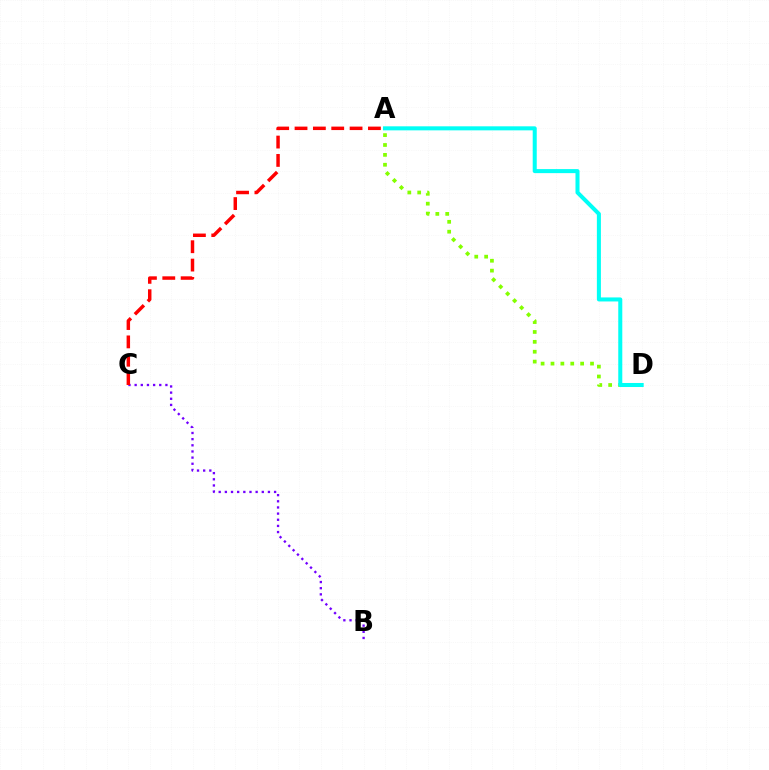{('B', 'C'): [{'color': '#7200ff', 'line_style': 'dotted', 'thickness': 1.67}], ('A', 'D'): [{'color': '#84ff00', 'line_style': 'dotted', 'thickness': 2.68}, {'color': '#00fff6', 'line_style': 'solid', 'thickness': 2.9}], ('A', 'C'): [{'color': '#ff0000', 'line_style': 'dashed', 'thickness': 2.49}]}